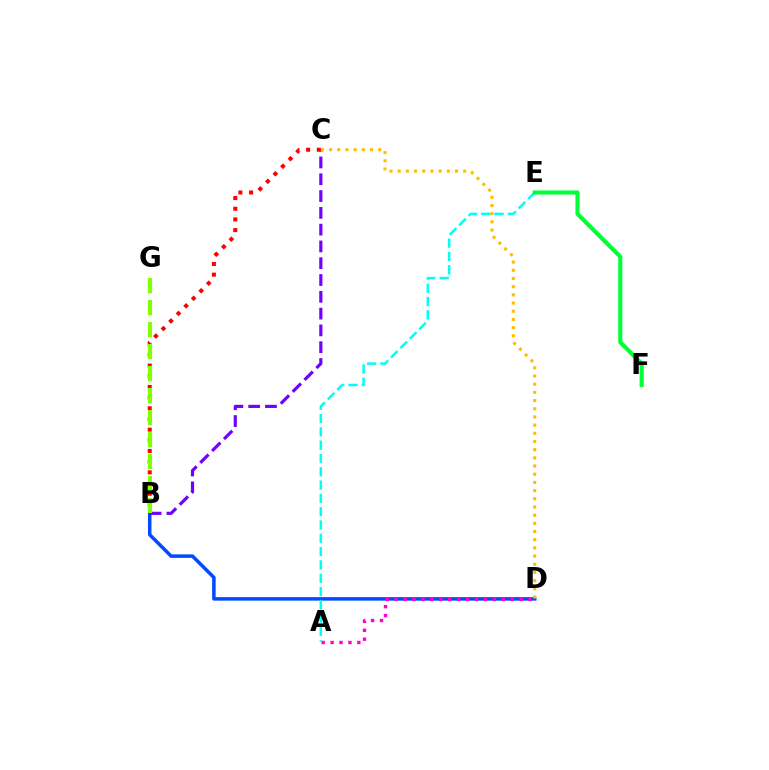{('B', 'D'): [{'color': '#004bff', 'line_style': 'solid', 'thickness': 2.53}], ('A', 'D'): [{'color': '#ff00cf', 'line_style': 'dotted', 'thickness': 2.42}], ('B', 'C'): [{'color': '#7200ff', 'line_style': 'dashed', 'thickness': 2.28}, {'color': '#ff0000', 'line_style': 'dotted', 'thickness': 2.9}], ('C', 'D'): [{'color': '#ffbd00', 'line_style': 'dotted', 'thickness': 2.22}], ('A', 'E'): [{'color': '#00fff6', 'line_style': 'dashed', 'thickness': 1.81}], ('B', 'G'): [{'color': '#84ff00', 'line_style': 'dashed', 'thickness': 2.99}], ('E', 'F'): [{'color': '#00ff39', 'line_style': 'solid', 'thickness': 2.96}]}